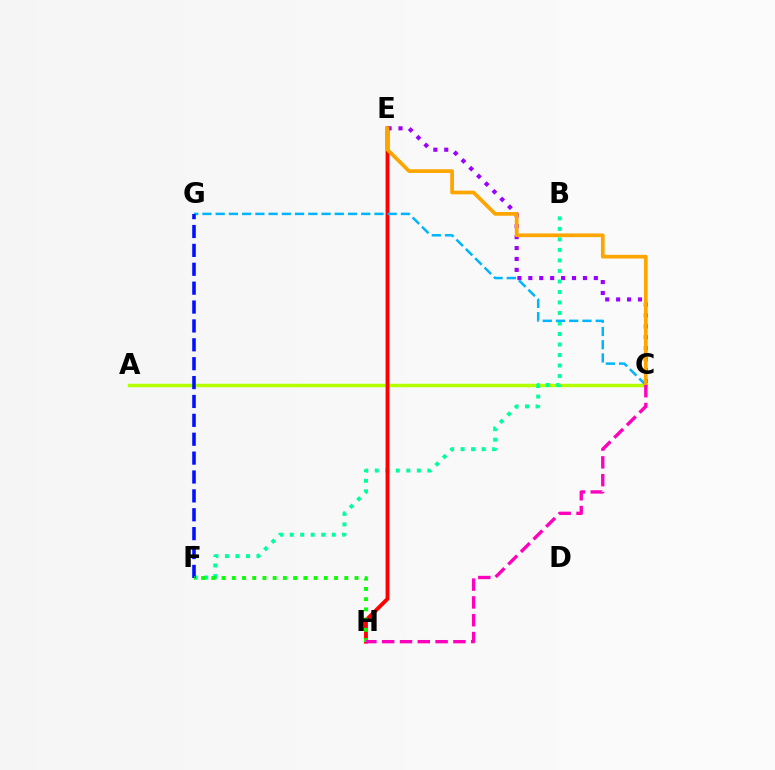{('A', 'C'): [{'color': '#b3ff00', 'line_style': 'solid', 'thickness': 2.5}], ('C', 'E'): [{'color': '#9b00ff', 'line_style': 'dotted', 'thickness': 2.97}, {'color': '#ffa500', 'line_style': 'solid', 'thickness': 2.67}], ('B', 'F'): [{'color': '#00ff9d', 'line_style': 'dotted', 'thickness': 2.86}], ('E', 'H'): [{'color': '#ff0000', 'line_style': 'solid', 'thickness': 2.77}], ('C', 'G'): [{'color': '#00b5ff', 'line_style': 'dashed', 'thickness': 1.8}], ('F', 'G'): [{'color': '#0010ff', 'line_style': 'dashed', 'thickness': 2.57}], ('F', 'H'): [{'color': '#08ff00', 'line_style': 'dotted', 'thickness': 2.78}], ('C', 'H'): [{'color': '#ff00bd', 'line_style': 'dashed', 'thickness': 2.42}]}